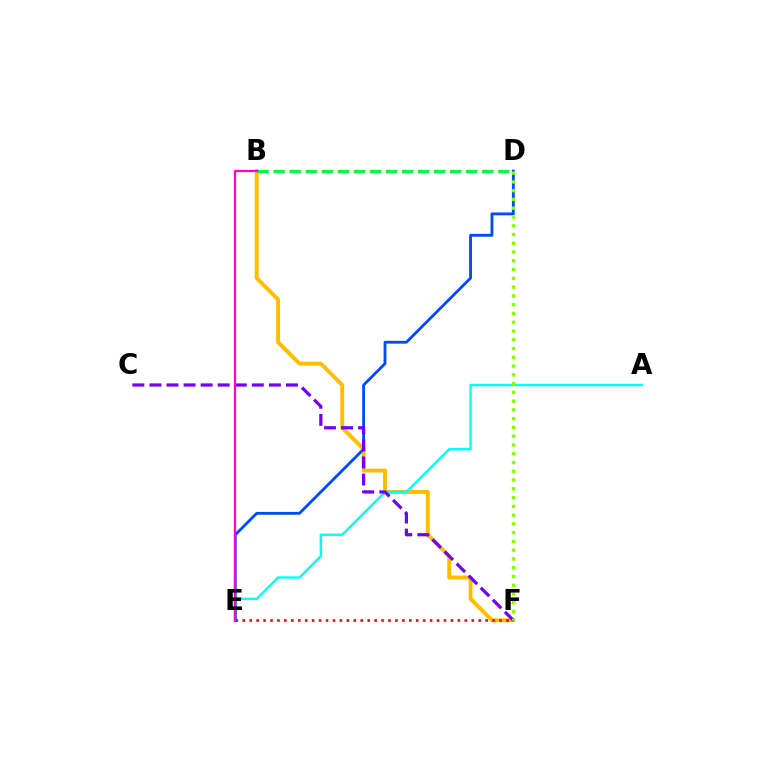{('B', 'F'): [{'color': '#ffbd00', 'line_style': 'solid', 'thickness': 2.81}], ('A', 'E'): [{'color': '#00fff6', 'line_style': 'solid', 'thickness': 1.73}], ('E', 'F'): [{'color': '#ff0000', 'line_style': 'dotted', 'thickness': 1.89}], ('B', 'D'): [{'color': '#00ff39', 'line_style': 'dashed', 'thickness': 2.18}], ('D', 'E'): [{'color': '#004bff', 'line_style': 'solid', 'thickness': 2.04}], ('C', 'F'): [{'color': '#7200ff', 'line_style': 'dashed', 'thickness': 2.32}], ('D', 'F'): [{'color': '#84ff00', 'line_style': 'dotted', 'thickness': 2.38}], ('B', 'E'): [{'color': '#ff00cf', 'line_style': 'solid', 'thickness': 1.6}]}